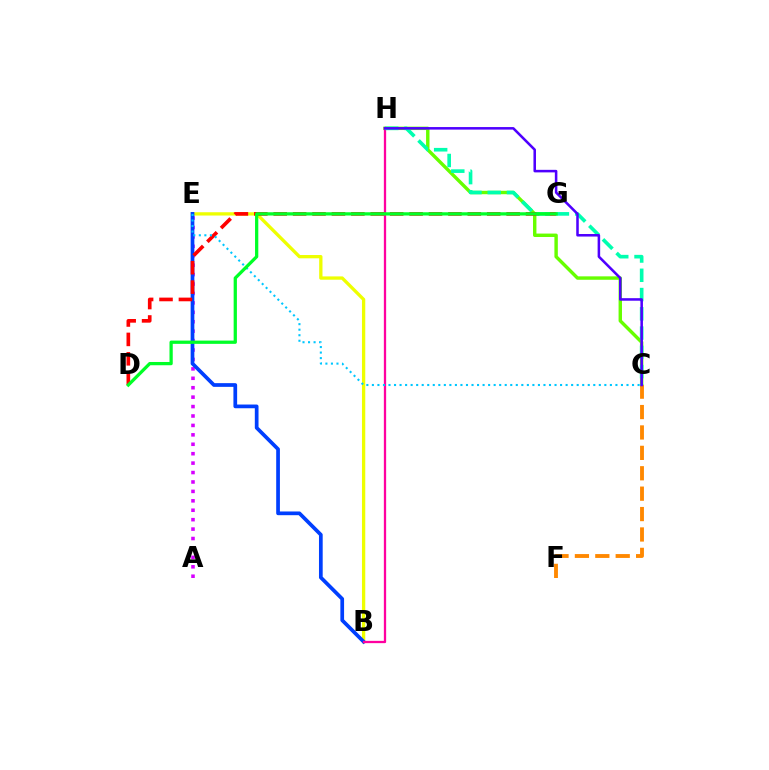{('C', 'H'): [{'color': '#66ff00', 'line_style': 'solid', 'thickness': 2.46}, {'color': '#00ffaf', 'line_style': 'dashed', 'thickness': 2.62}, {'color': '#4f00ff', 'line_style': 'solid', 'thickness': 1.83}], ('B', 'E'): [{'color': '#eeff00', 'line_style': 'solid', 'thickness': 2.38}, {'color': '#003fff', 'line_style': 'solid', 'thickness': 2.67}], ('A', 'E'): [{'color': '#d600ff', 'line_style': 'dotted', 'thickness': 2.56}], ('D', 'G'): [{'color': '#ff0000', 'line_style': 'dashed', 'thickness': 2.64}, {'color': '#00ff27', 'line_style': 'solid', 'thickness': 2.35}], ('B', 'H'): [{'color': '#ff00a0', 'line_style': 'solid', 'thickness': 1.65}], ('C', 'E'): [{'color': '#00c7ff', 'line_style': 'dotted', 'thickness': 1.5}], ('C', 'F'): [{'color': '#ff8800', 'line_style': 'dashed', 'thickness': 2.77}]}